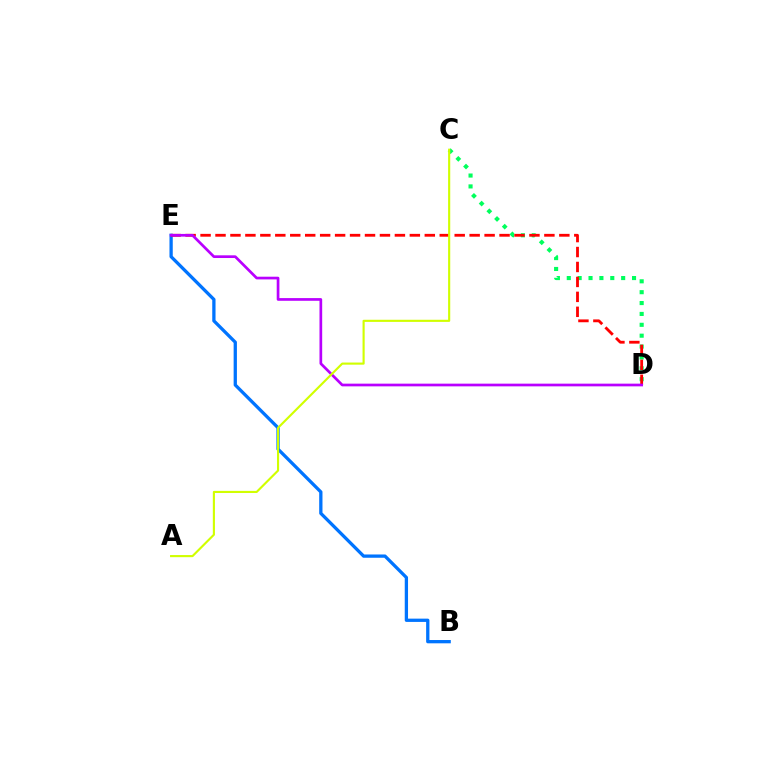{('B', 'E'): [{'color': '#0074ff', 'line_style': 'solid', 'thickness': 2.36}], ('C', 'D'): [{'color': '#00ff5c', 'line_style': 'dotted', 'thickness': 2.96}], ('D', 'E'): [{'color': '#ff0000', 'line_style': 'dashed', 'thickness': 2.03}, {'color': '#b900ff', 'line_style': 'solid', 'thickness': 1.94}], ('A', 'C'): [{'color': '#d1ff00', 'line_style': 'solid', 'thickness': 1.54}]}